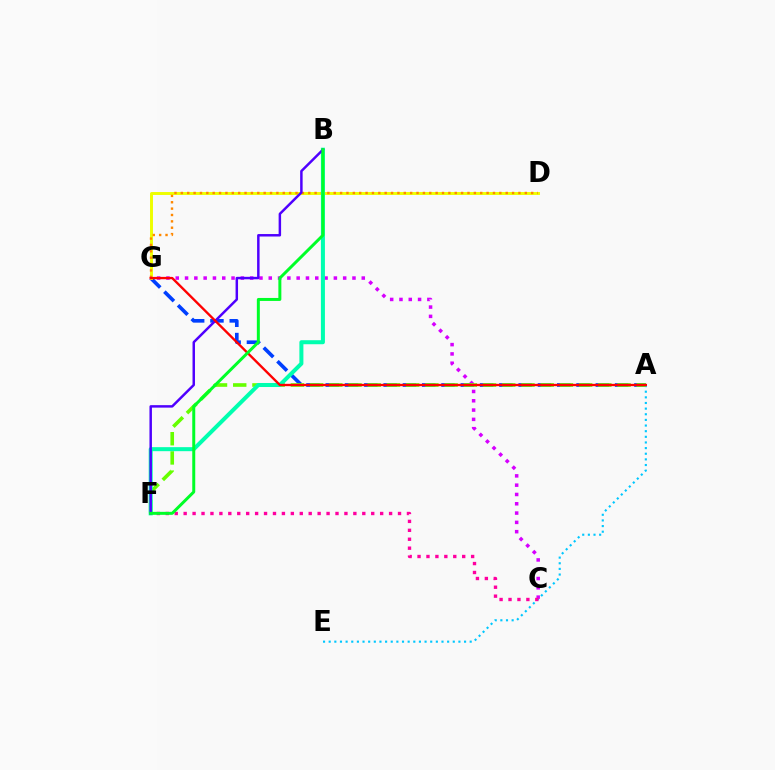{('A', 'G'): [{'color': '#003fff', 'line_style': 'dashed', 'thickness': 2.62}, {'color': '#ff0000', 'line_style': 'solid', 'thickness': 1.69}], ('D', 'G'): [{'color': '#eeff00', 'line_style': 'solid', 'thickness': 2.11}, {'color': '#ff8800', 'line_style': 'dotted', 'thickness': 1.73}], ('A', 'E'): [{'color': '#00c7ff', 'line_style': 'dotted', 'thickness': 1.53}], ('C', 'G'): [{'color': '#d600ff', 'line_style': 'dotted', 'thickness': 2.53}], ('A', 'F'): [{'color': '#66ff00', 'line_style': 'dashed', 'thickness': 2.61}], ('B', 'F'): [{'color': '#00ffaf', 'line_style': 'solid', 'thickness': 2.9}, {'color': '#4f00ff', 'line_style': 'solid', 'thickness': 1.78}, {'color': '#00ff27', 'line_style': 'solid', 'thickness': 2.14}], ('C', 'F'): [{'color': '#ff00a0', 'line_style': 'dotted', 'thickness': 2.43}]}